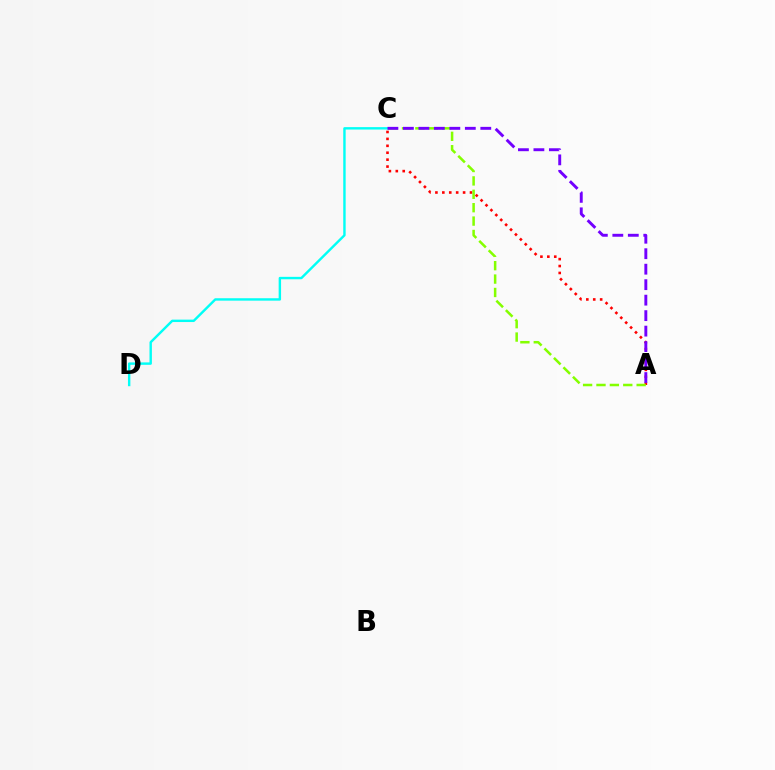{('A', 'C'): [{'color': '#ff0000', 'line_style': 'dotted', 'thickness': 1.88}, {'color': '#84ff00', 'line_style': 'dashed', 'thickness': 1.82}, {'color': '#7200ff', 'line_style': 'dashed', 'thickness': 2.1}], ('C', 'D'): [{'color': '#00fff6', 'line_style': 'solid', 'thickness': 1.74}]}